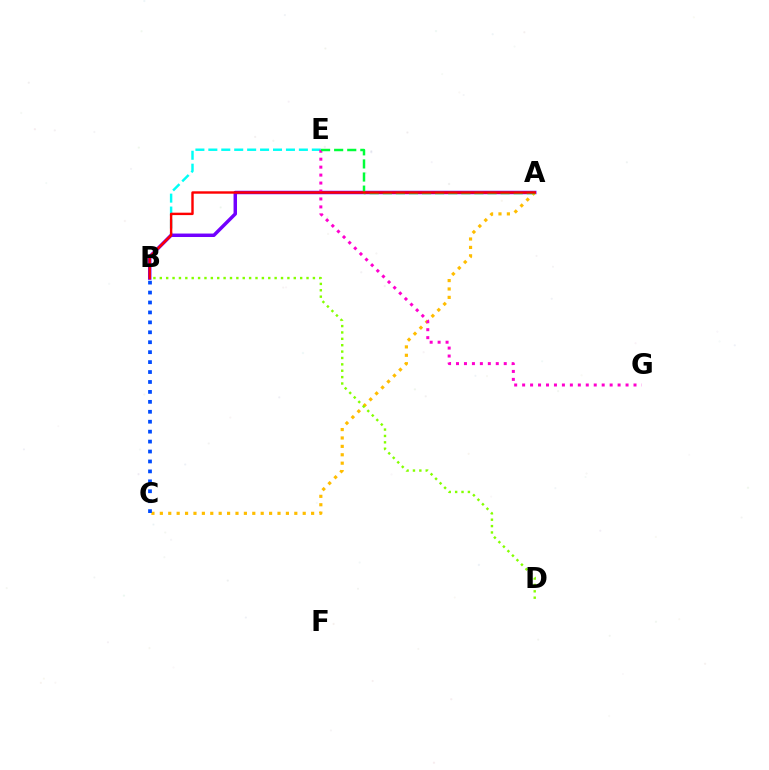{('B', 'E'): [{'color': '#00fff6', 'line_style': 'dashed', 'thickness': 1.76}], ('A', 'B'): [{'color': '#7200ff', 'line_style': 'solid', 'thickness': 2.49}, {'color': '#ff0000', 'line_style': 'solid', 'thickness': 1.74}], ('A', 'C'): [{'color': '#ffbd00', 'line_style': 'dotted', 'thickness': 2.28}], ('E', 'G'): [{'color': '#ff00cf', 'line_style': 'dotted', 'thickness': 2.16}], ('A', 'E'): [{'color': '#00ff39', 'line_style': 'dashed', 'thickness': 1.78}], ('B', 'C'): [{'color': '#004bff', 'line_style': 'dotted', 'thickness': 2.7}], ('B', 'D'): [{'color': '#84ff00', 'line_style': 'dotted', 'thickness': 1.73}]}